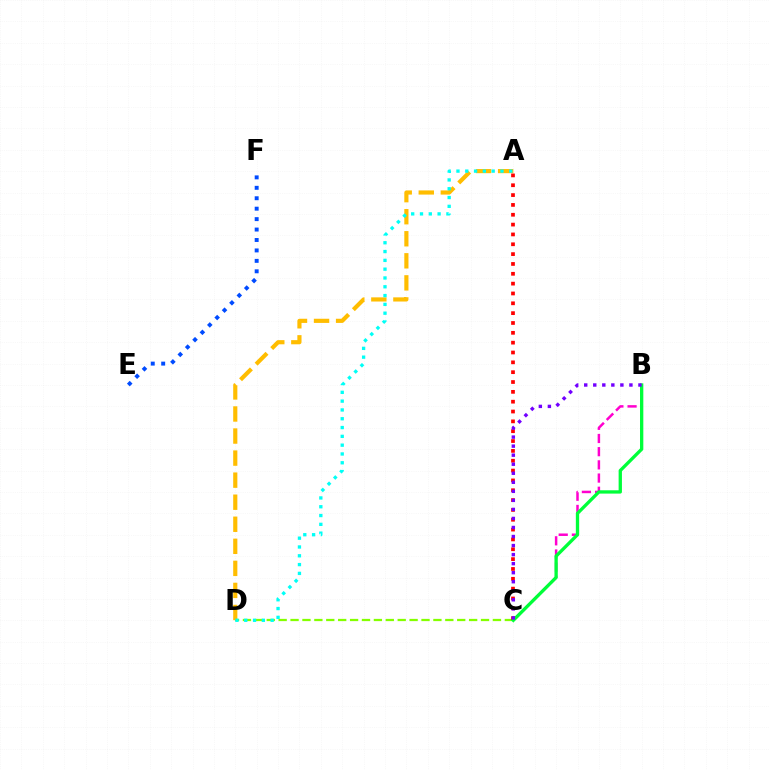{('C', 'D'): [{'color': '#84ff00', 'line_style': 'dashed', 'thickness': 1.62}], ('A', 'D'): [{'color': '#ffbd00', 'line_style': 'dashed', 'thickness': 3.0}, {'color': '#00fff6', 'line_style': 'dotted', 'thickness': 2.39}], ('B', 'C'): [{'color': '#ff00cf', 'line_style': 'dashed', 'thickness': 1.79}, {'color': '#00ff39', 'line_style': 'solid', 'thickness': 2.38}, {'color': '#7200ff', 'line_style': 'dotted', 'thickness': 2.46}], ('A', 'C'): [{'color': '#ff0000', 'line_style': 'dotted', 'thickness': 2.67}], ('E', 'F'): [{'color': '#004bff', 'line_style': 'dotted', 'thickness': 2.84}]}